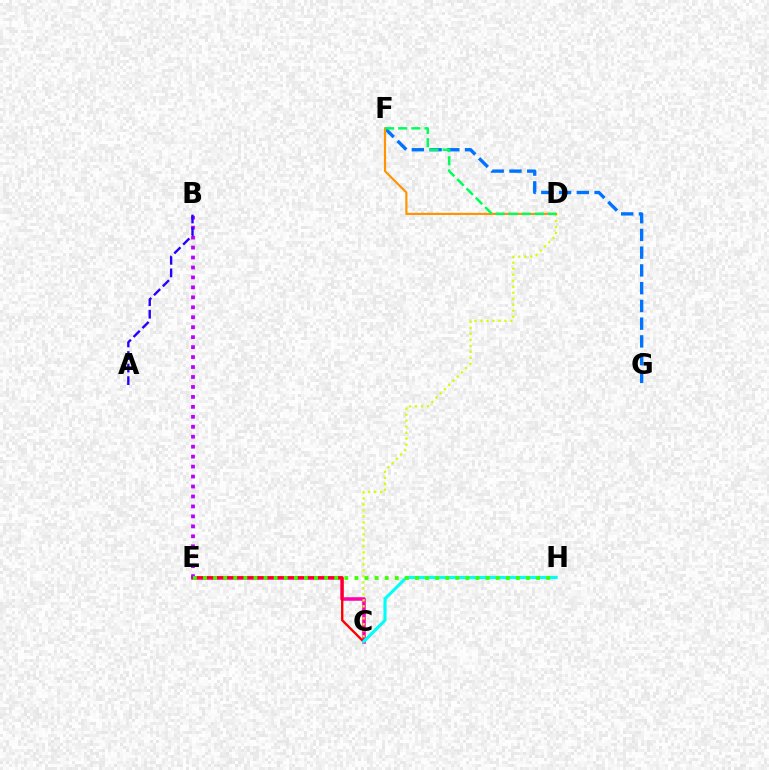{('C', 'E'): [{'color': '#ff00ac', 'line_style': 'solid', 'thickness': 2.55}, {'color': '#ff0000', 'line_style': 'solid', 'thickness': 1.7}], ('C', 'D'): [{'color': '#d1ff00', 'line_style': 'dotted', 'thickness': 1.63}], ('F', 'G'): [{'color': '#0074ff', 'line_style': 'dashed', 'thickness': 2.41}], ('C', 'H'): [{'color': '#00fff6', 'line_style': 'solid', 'thickness': 2.24}], ('D', 'F'): [{'color': '#ff9400', 'line_style': 'solid', 'thickness': 1.55}, {'color': '#00ff5c', 'line_style': 'dashed', 'thickness': 1.79}], ('B', 'E'): [{'color': '#b900ff', 'line_style': 'dotted', 'thickness': 2.71}], ('E', 'H'): [{'color': '#3dff00', 'line_style': 'dotted', 'thickness': 2.74}], ('A', 'B'): [{'color': '#2500ff', 'line_style': 'dashed', 'thickness': 1.7}]}